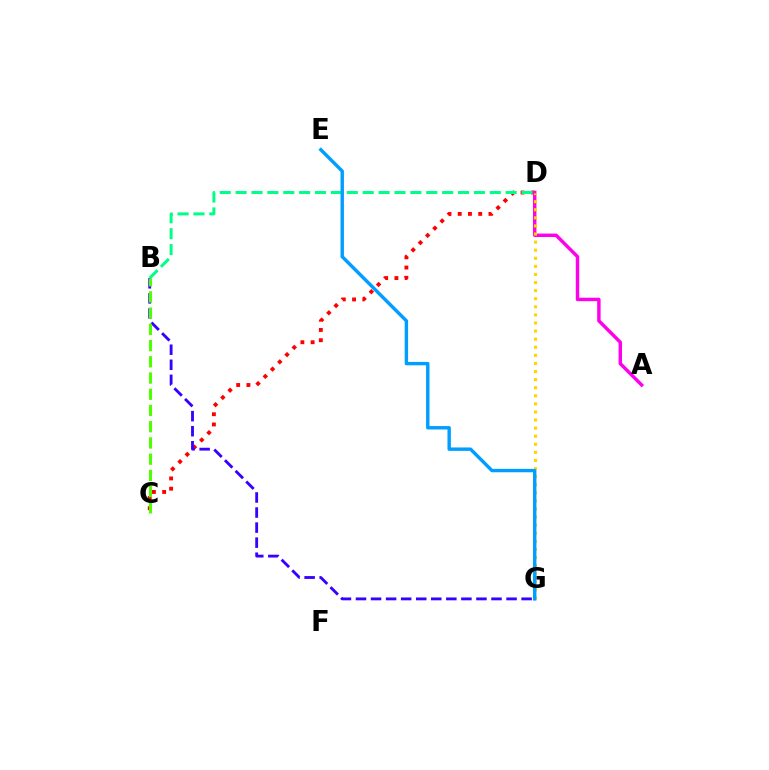{('C', 'D'): [{'color': '#ff0000', 'line_style': 'dotted', 'thickness': 2.78}], ('B', 'G'): [{'color': '#3700ff', 'line_style': 'dashed', 'thickness': 2.05}], ('A', 'D'): [{'color': '#ff00ed', 'line_style': 'solid', 'thickness': 2.47}], ('D', 'G'): [{'color': '#ffd500', 'line_style': 'dotted', 'thickness': 2.2}], ('B', 'C'): [{'color': '#4fff00', 'line_style': 'dashed', 'thickness': 2.2}], ('B', 'D'): [{'color': '#00ff86', 'line_style': 'dashed', 'thickness': 2.16}], ('E', 'G'): [{'color': '#009eff', 'line_style': 'solid', 'thickness': 2.45}]}